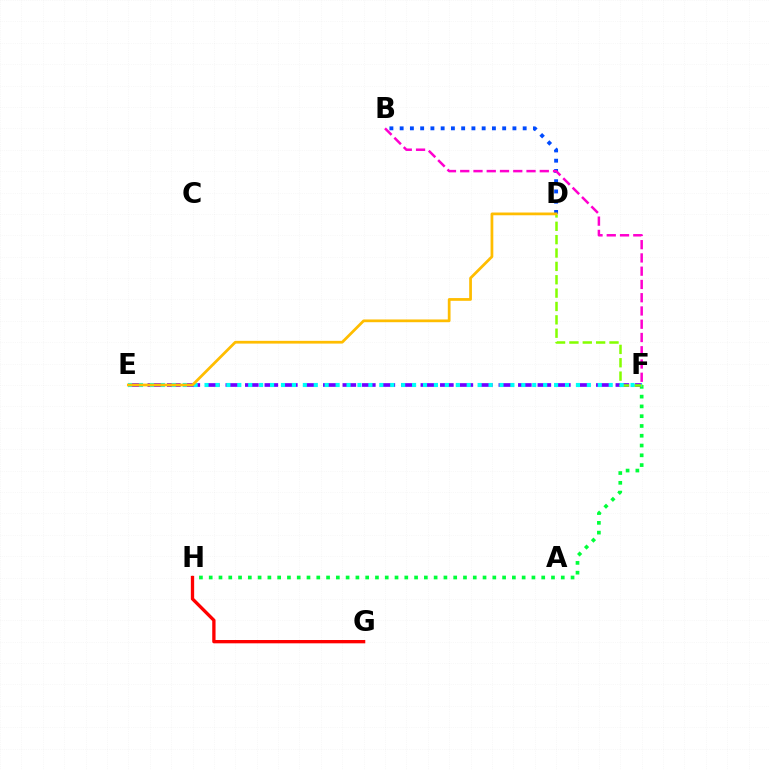{('F', 'H'): [{'color': '#00ff39', 'line_style': 'dotted', 'thickness': 2.66}], ('B', 'D'): [{'color': '#004bff', 'line_style': 'dotted', 'thickness': 2.79}], ('E', 'F'): [{'color': '#7200ff', 'line_style': 'dashed', 'thickness': 2.65}, {'color': '#00fff6', 'line_style': 'dotted', 'thickness': 2.97}], ('G', 'H'): [{'color': '#ff0000', 'line_style': 'solid', 'thickness': 2.39}], ('B', 'F'): [{'color': '#ff00cf', 'line_style': 'dashed', 'thickness': 1.8}], ('D', 'F'): [{'color': '#84ff00', 'line_style': 'dashed', 'thickness': 1.82}], ('D', 'E'): [{'color': '#ffbd00', 'line_style': 'solid', 'thickness': 1.98}]}